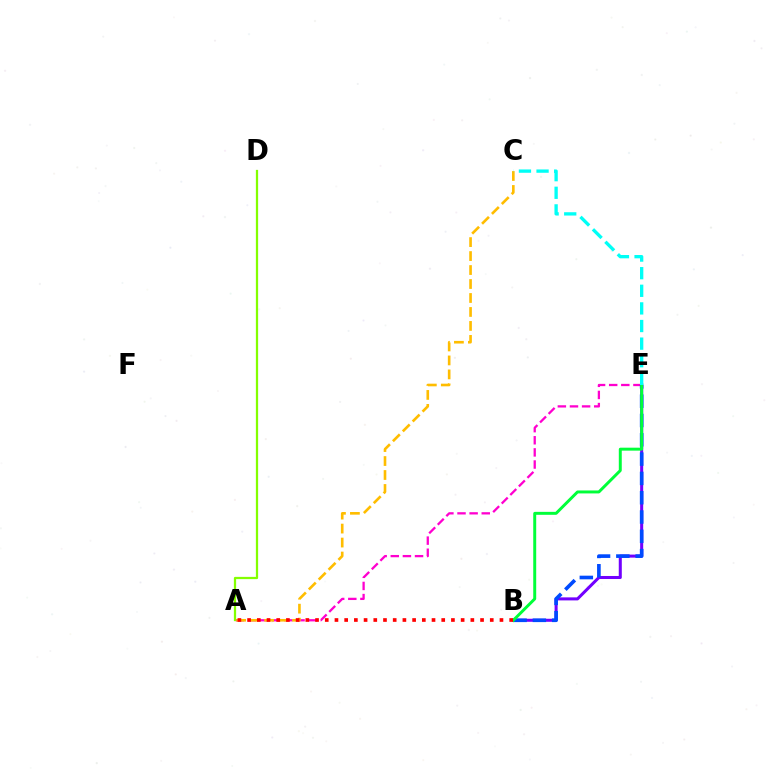{('A', 'E'): [{'color': '#ff00cf', 'line_style': 'dashed', 'thickness': 1.65}], ('A', 'C'): [{'color': '#ffbd00', 'line_style': 'dashed', 'thickness': 1.9}], ('A', 'D'): [{'color': '#84ff00', 'line_style': 'solid', 'thickness': 1.62}], ('B', 'E'): [{'color': '#7200ff', 'line_style': 'solid', 'thickness': 2.19}, {'color': '#004bff', 'line_style': 'dashed', 'thickness': 2.62}, {'color': '#00ff39', 'line_style': 'solid', 'thickness': 2.13}], ('A', 'B'): [{'color': '#ff0000', 'line_style': 'dotted', 'thickness': 2.64}], ('C', 'E'): [{'color': '#00fff6', 'line_style': 'dashed', 'thickness': 2.39}]}